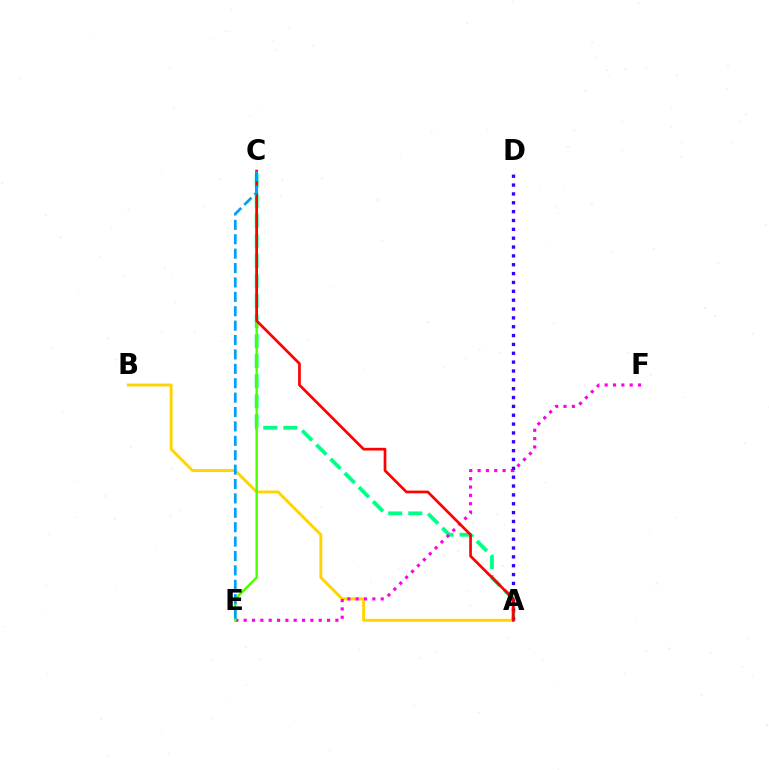{('A', 'C'): [{'color': '#00ff86', 'line_style': 'dashed', 'thickness': 2.72}, {'color': '#ff0000', 'line_style': 'solid', 'thickness': 1.94}], ('A', 'B'): [{'color': '#ffd500', 'line_style': 'solid', 'thickness': 2.11}], ('E', 'F'): [{'color': '#ff00ed', 'line_style': 'dotted', 'thickness': 2.27}], ('A', 'D'): [{'color': '#3700ff', 'line_style': 'dotted', 'thickness': 2.41}], ('C', 'E'): [{'color': '#4fff00', 'line_style': 'solid', 'thickness': 1.74}, {'color': '#009eff', 'line_style': 'dashed', 'thickness': 1.96}]}